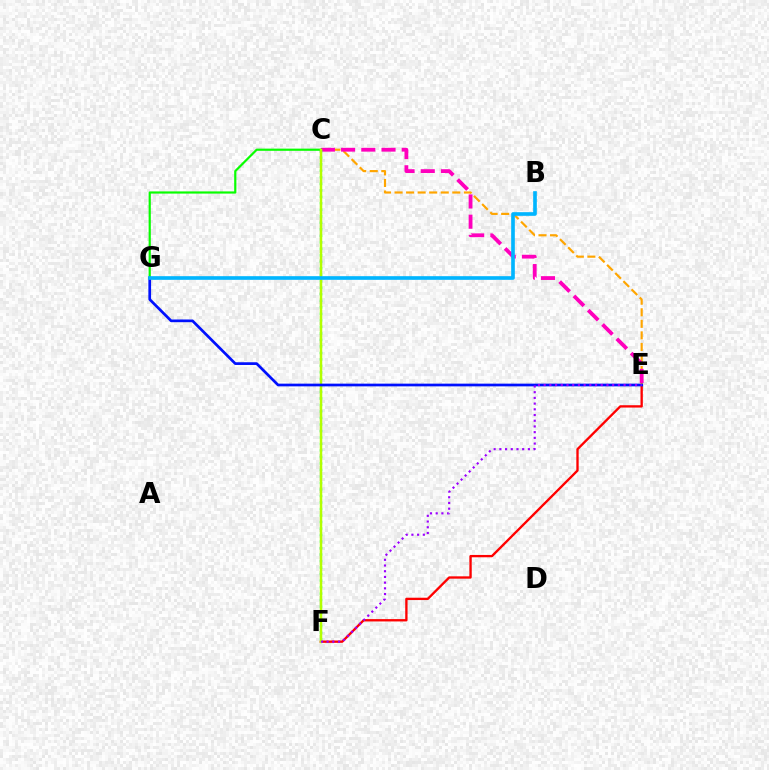{('C', 'E'): [{'color': '#ffa500', 'line_style': 'dashed', 'thickness': 1.57}, {'color': '#ff00bd', 'line_style': 'dashed', 'thickness': 2.75}], ('E', 'F'): [{'color': '#ff0000', 'line_style': 'solid', 'thickness': 1.68}, {'color': '#9b00ff', 'line_style': 'dotted', 'thickness': 1.55}], ('C', 'F'): [{'color': '#00ff9d', 'line_style': 'dotted', 'thickness': 1.77}, {'color': '#b3ff00', 'line_style': 'solid', 'thickness': 1.8}], ('C', 'G'): [{'color': '#08ff00', 'line_style': 'solid', 'thickness': 1.58}], ('E', 'G'): [{'color': '#0010ff', 'line_style': 'solid', 'thickness': 1.95}], ('B', 'G'): [{'color': '#00b5ff', 'line_style': 'solid', 'thickness': 2.63}]}